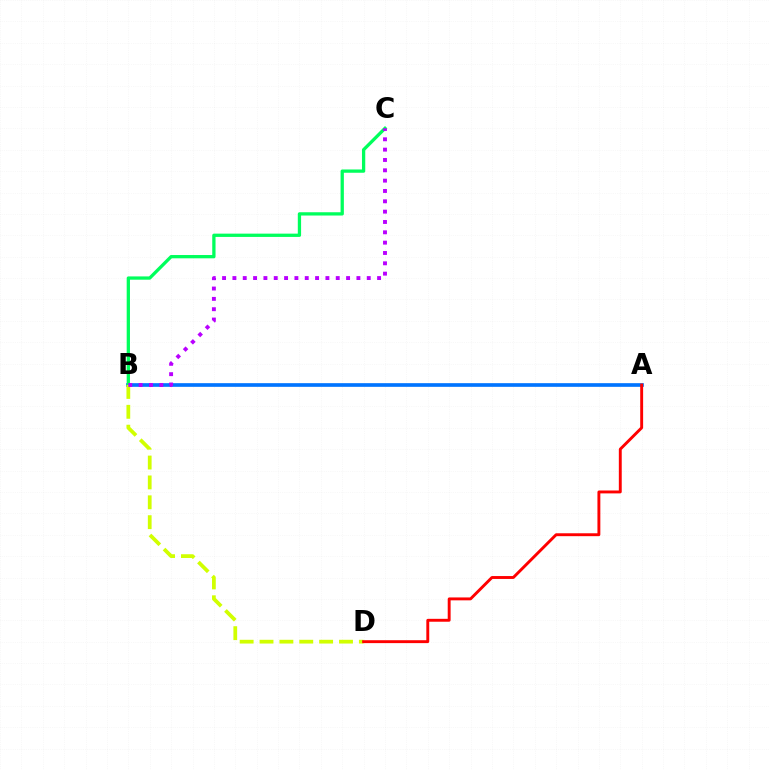{('A', 'B'): [{'color': '#0074ff', 'line_style': 'solid', 'thickness': 2.64}], ('B', 'C'): [{'color': '#00ff5c', 'line_style': 'solid', 'thickness': 2.37}, {'color': '#b900ff', 'line_style': 'dotted', 'thickness': 2.81}], ('B', 'D'): [{'color': '#d1ff00', 'line_style': 'dashed', 'thickness': 2.7}], ('A', 'D'): [{'color': '#ff0000', 'line_style': 'solid', 'thickness': 2.09}]}